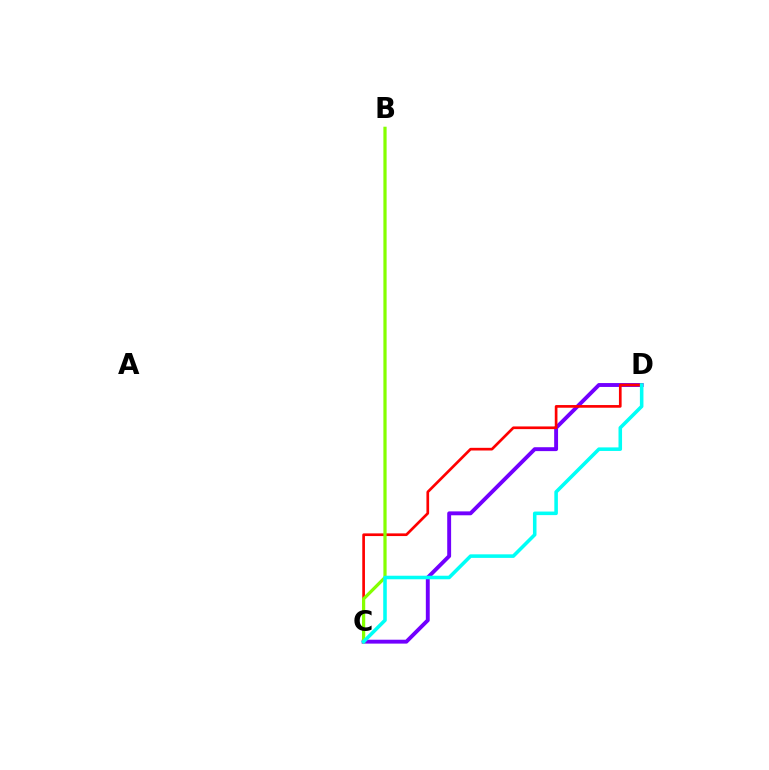{('C', 'D'): [{'color': '#7200ff', 'line_style': 'solid', 'thickness': 2.8}, {'color': '#ff0000', 'line_style': 'solid', 'thickness': 1.93}, {'color': '#00fff6', 'line_style': 'solid', 'thickness': 2.56}], ('B', 'C'): [{'color': '#84ff00', 'line_style': 'solid', 'thickness': 2.32}]}